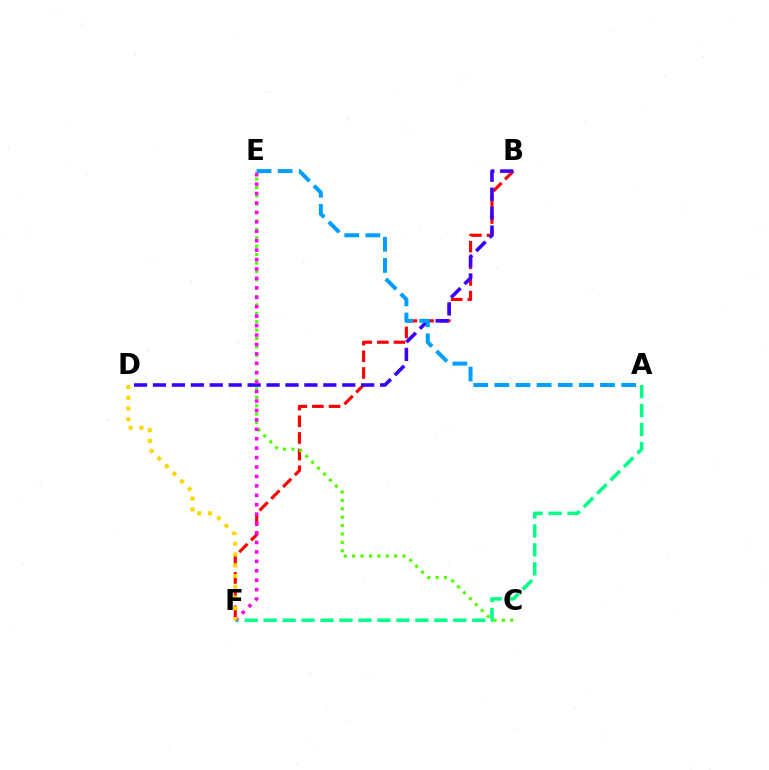{('B', 'F'): [{'color': '#ff0000', 'line_style': 'dashed', 'thickness': 2.26}], ('B', 'D'): [{'color': '#3700ff', 'line_style': 'dashed', 'thickness': 2.57}], ('C', 'E'): [{'color': '#4fff00', 'line_style': 'dotted', 'thickness': 2.28}], ('A', 'F'): [{'color': '#00ff86', 'line_style': 'dashed', 'thickness': 2.58}], ('E', 'F'): [{'color': '#ff00ed', 'line_style': 'dotted', 'thickness': 2.56}], ('A', 'E'): [{'color': '#009eff', 'line_style': 'dashed', 'thickness': 2.87}], ('D', 'F'): [{'color': '#ffd500', 'line_style': 'dotted', 'thickness': 2.92}]}